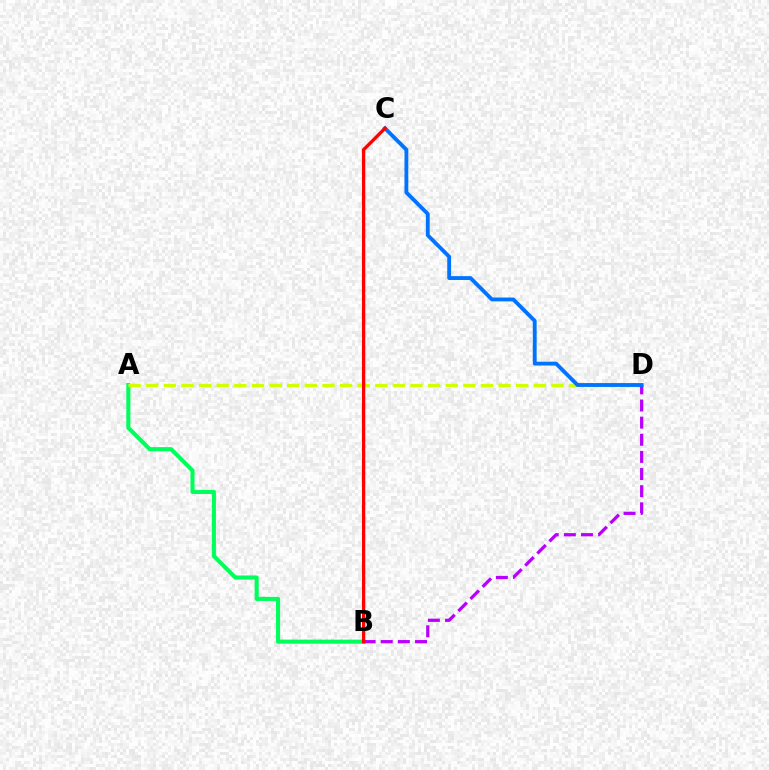{('A', 'B'): [{'color': '#00ff5c', 'line_style': 'solid', 'thickness': 2.94}], ('A', 'D'): [{'color': '#d1ff00', 'line_style': 'dashed', 'thickness': 2.39}], ('B', 'D'): [{'color': '#b900ff', 'line_style': 'dashed', 'thickness': 2.33}], ('C', 'D'): [{'color': '#0074ff', 'line_style': 'solid', 'thickness': 2.77}], ('B', 'C'): [{'color': '#ff0000', 'line_style': 'solid', 'thickness': 2.37}]}